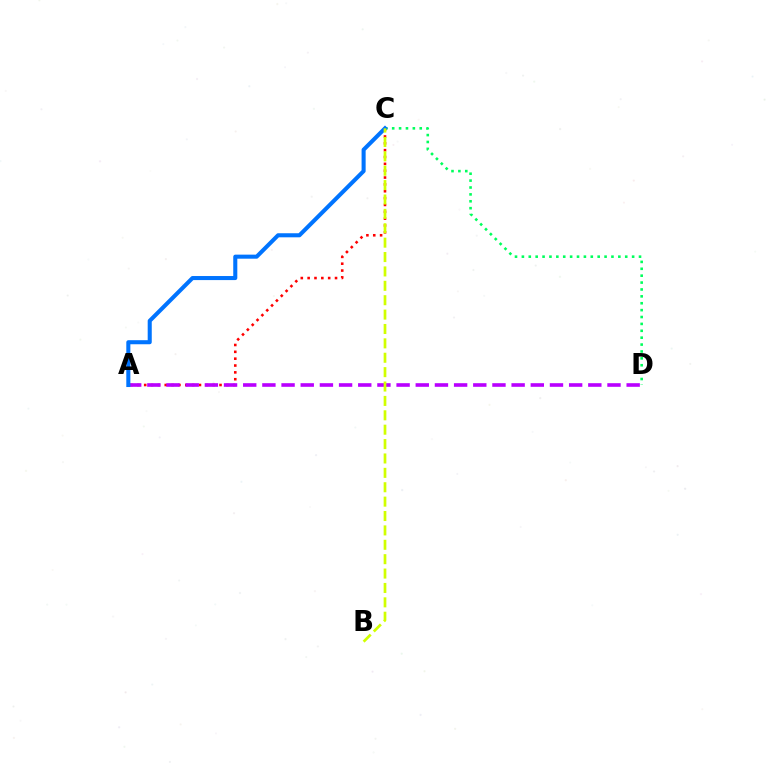{('A', 'C'): [{'color': '#ff0000', 'line_style': 'dotted', 'thickness': 1.86}, {'color': '#0074ff', 'line_style': 'solid', 'thickness': 2.92}], ('A', 'D'): [{'color': '#b900ff', 'line_style': 'dashed', 'thickness': 2.6}], ('C', 'D'): [{'color': '#00ff5c', 'line_style': 'dotted', 'thickness': 1.87}], ('B', 'C'): [{'color': '#d1ff00', 'line_style': 'dashed', 'thickness': 1.95}]}